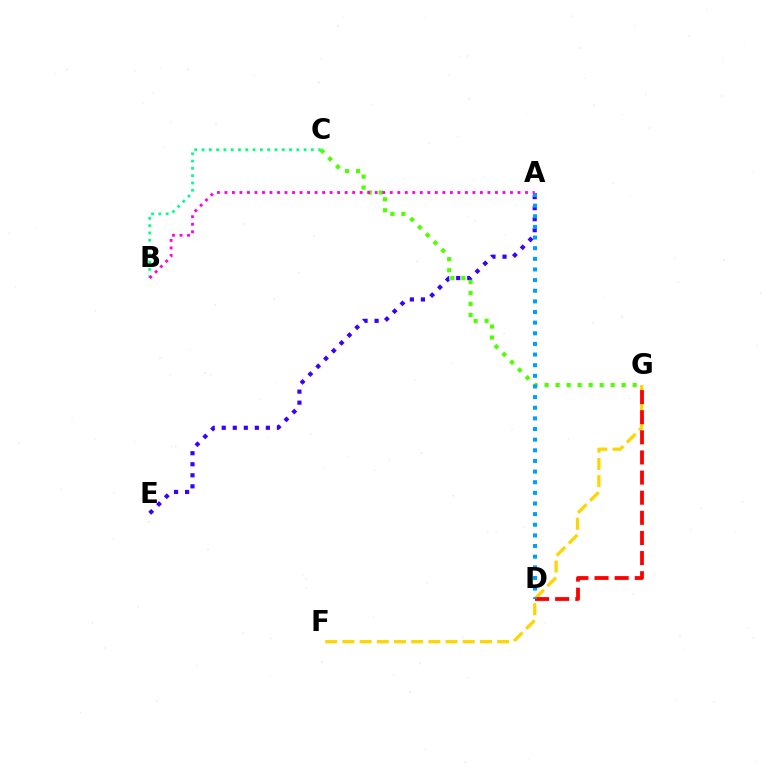{('F', 'G'): [{'color': '#ffd500', 'line_style': 'dashed', 'thickness': 2.34}], ('B', 'C'): [{'color': '#00ff86', 'line_style': 'dotted', 'thickness': 1.98}], ('A', 'E'): [{'color': '#3700ff', 'line_style': 'dotted', 'thickness': 3.0}], ('D', 'G'): [{'color': '#ff0000', 'line_style': 'dashed', 'thickness': 2.73}], ('C', 'G'): [{'color': '#4fff00', 'line_style': 'dotted', 'thickness': 2.99}], ('A', 'D'): [{'color': '#009eff', 'line_style': 'dotted', 'thickness': 2.89}], ('A', 'B'): [{'color': '#ff00ed', 'line_style': 'dotted', 'thickness': 2.04}]}